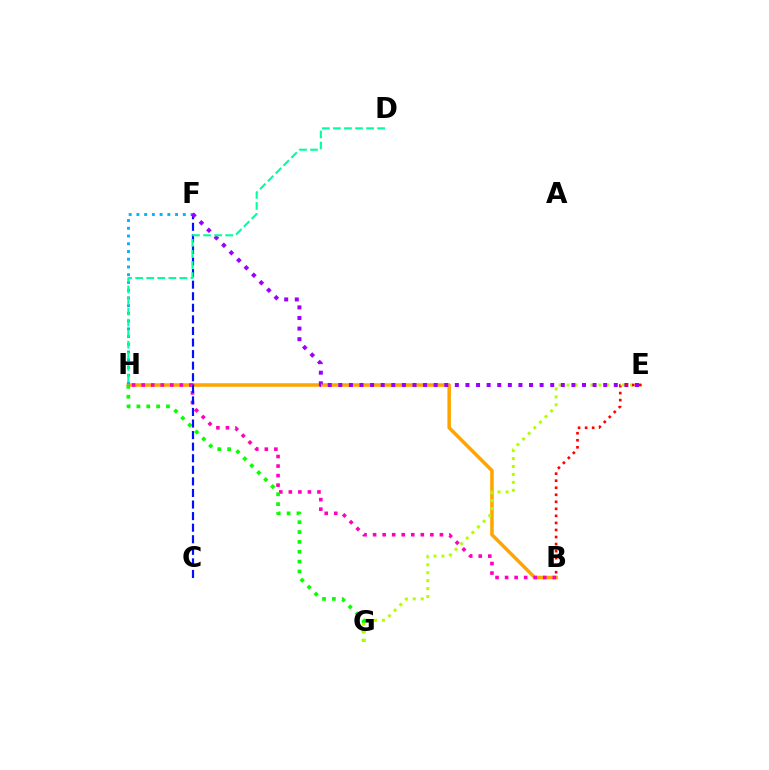{('B', 'H'): [{'color': '#ffa500', 'line_style': 'solid', 'thickness': 2.53}, {'color': '#ff00bd', 'line_style': 'dotted', 'thickness': 2.59}], ('F', 'H'): [{'color': '#00b5ff', 'line_style': 'dotted', 'thickness': 2.1}], ('G', 'H'): [{'color': '#08ff00', 'line_style': 'dotted', 'thickness': 2.68}], ('E', 'G'): [{'color': '#b3ff00', 'line_style': 'dotted', 'thickness': 2.16}], ('C', 'F'): [{'color': '#0010ff', 'line_style': 'dashed', 'thickness': 1.57}], ('E', 'F'): [{'color': '#9b00ff', 'line_style': 'dotted', 'thickness': 2.88}], ('D', 'H'): [{'color': '#00ff9d', 'line_style': 'dashed', 'thickness': 1.5}], ('B', 'E'): [{'color': '#ff0000', 'line_style': 'dotted', 'thickness': 1.91}]}